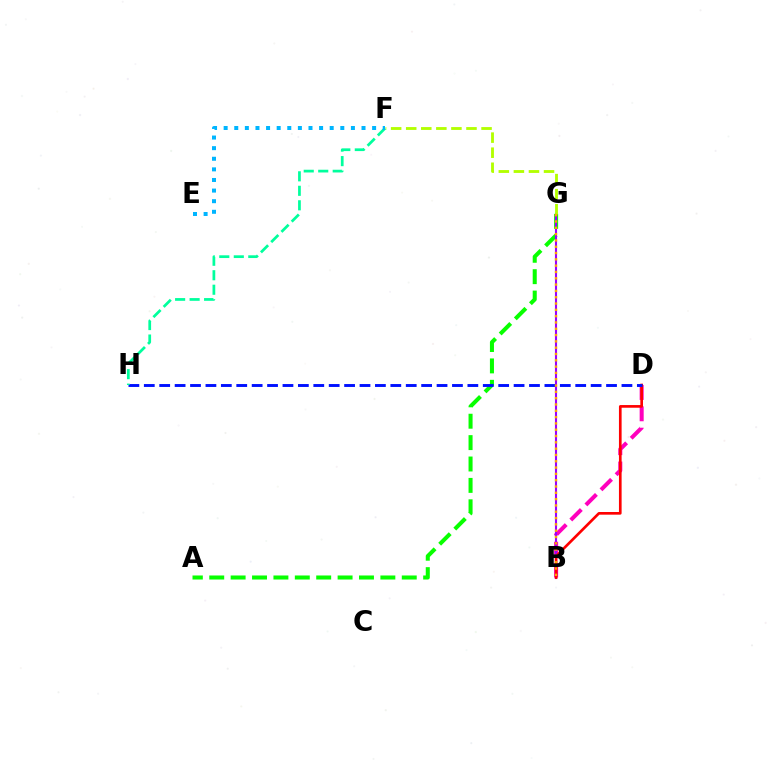{('A', 'G'): [{'color': '#08ff00', 'line_style': 'dashed', 'thickness': 2.91}], ('B', 'D'): [{'color': '#ff00bd', 'line_style': 'dashed', 'thickness': 2.9}, {'color': '#ff0000', 'line_style': 'solid', 'thickness': 1.92}], ('B', 'G'): [{'color': '#9b00ff', 'line_style': 'solid', 'thickness': 1.51}, {'color': '#ffa500', 'line_style': 'dotted', 'thickness': 1.71}], ('F', 'G'): [{'color': '#b3ff00', 'line_style': 'dashed', 'thickness': 2.05}], ('D', 'H'): [{'color': '#0010ff', 'line_style': 'dashed', 'thickness': 2.09}], ('F', 'H'): [{'color': '#00ff9d', 'line_style': 'dashed', 'thickness': 1.97}], ('E', 'F'): [{'color': '#00b5ff', 'line_style': 'dotted', 'thickness': 2.88}]}